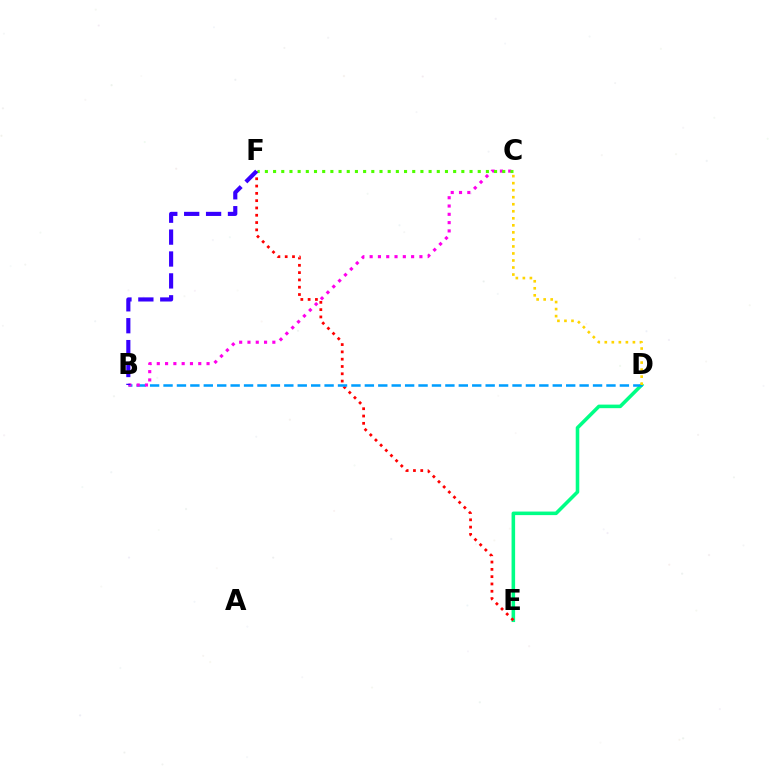{('D', 'E'): [{'color': '#00ff86', 'line_style': 'solid', 'thickness': 2.56}], ('E', 'F'): [{'color': '#ff0000', 'line_style': 'dotted', 'thickness': 1.98}], ('B', 'D'): [{'color': '#009eff', 'line_style': 'dashed', 'thickness': 1.82}], ('C', 'D'): [{'color': '#ffd500', 'line_style': 'dotted', 'thickness': 1.91}], ('B', 'C'): [{'color': '#ff00ed', 'line_style': 'dotted', 'thickness': 2.25}], ('C', 'F'): [{'color': '#4fff00', 'line_style': 'dotted', 'thickness': 2.22}], ('B', 'F'): [{'color': '#3700ff', 'line_style': 'dashed', 'thickness': 2.97}]}